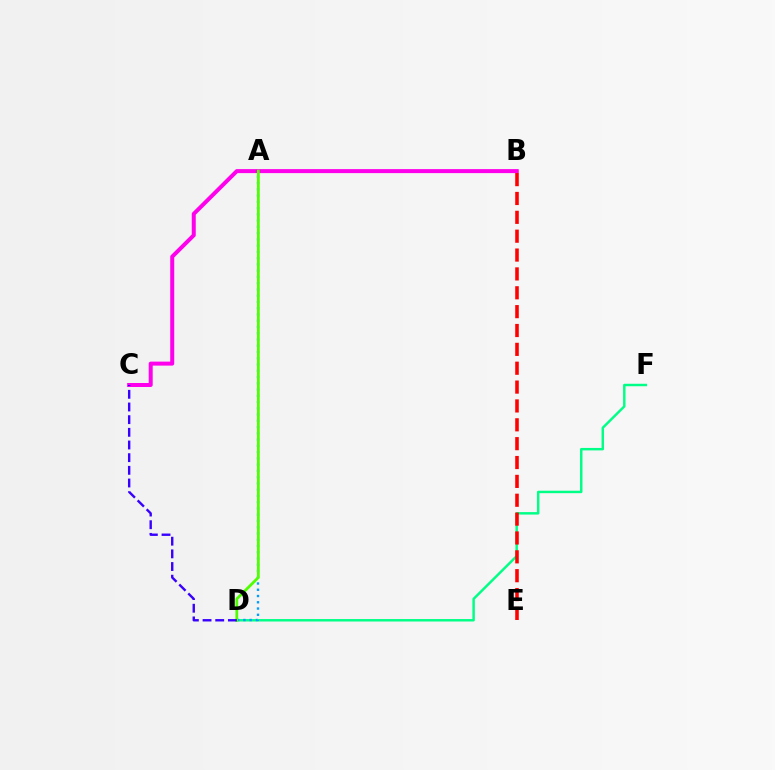{('D', 'F'): [{'color': '#00ff86', 'line_style': 'solid', 'thickness': 1.77}], ('A', 'B'): [{'color': '#ffd500', 'line_style': 'solid', 'thickness': 1.88}], ('A', 'D'): [{'color': '#009eff', 'line_style': 'dotted', 'thickness': 1.7}, {'color': '#4fff00', 'line_style': 'solid', 'thickness': 2.0}], ('B', 'C'): [{'color': '#ff00ed', 'line_style': 'solid', 'thickness': 2.88}], ('B', 'E'): [{'color': '#ff0000', 'line_style': 'dashed', 'thickness': 2.56}], ('C', 'D'): [{'color': '#3700ff', 'line_style': 'dashed', 'thickness': 1.72}]}